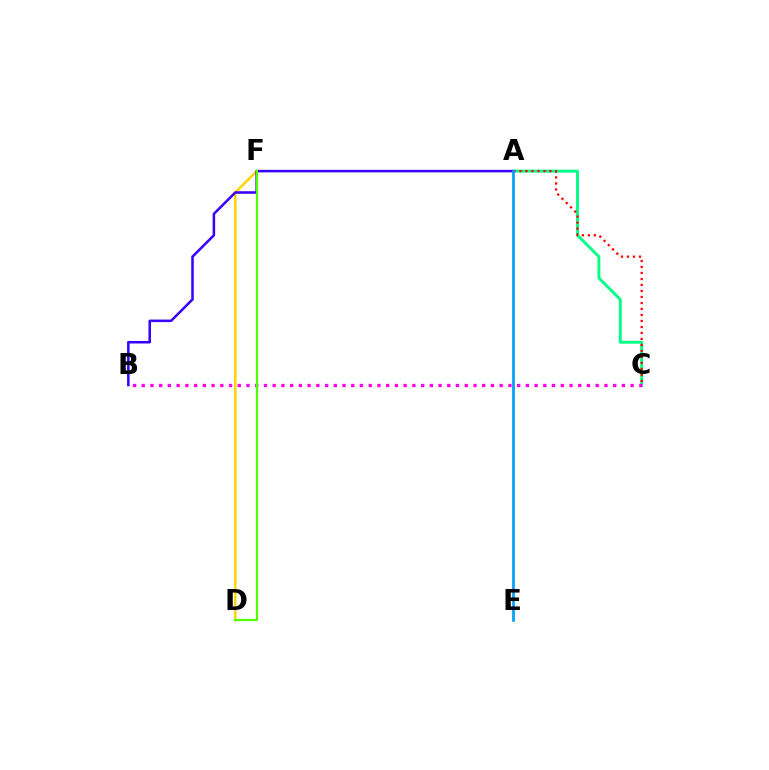{('A', 'C'): [{'color': '#00ff86', 'line_style': 'solid', 'thickness': 2.09}, {'color': '#ff0000', 'line_style': 'dotted', 'thickness': 1.63}], ('D', 'F'): [{'color': '#ffd500', 'line_style': 'solid', 'thickness': 1.81}, {'color': '#4fff00', 'line_style': 'solid', 'thickness': 1.59}], ('A', 'B'): [{'color': '#3700ff', 'line_style': 'solid', 'thickness': 1.83}], ('A', 'E'): [{'color': '#009eff', 'line_style': 'solid', 'thickness': 1.94}], ('B', 'C'): [{'color': '#ff00ed', 'line_style': 'dotted', 'thickness': 2.37}]}